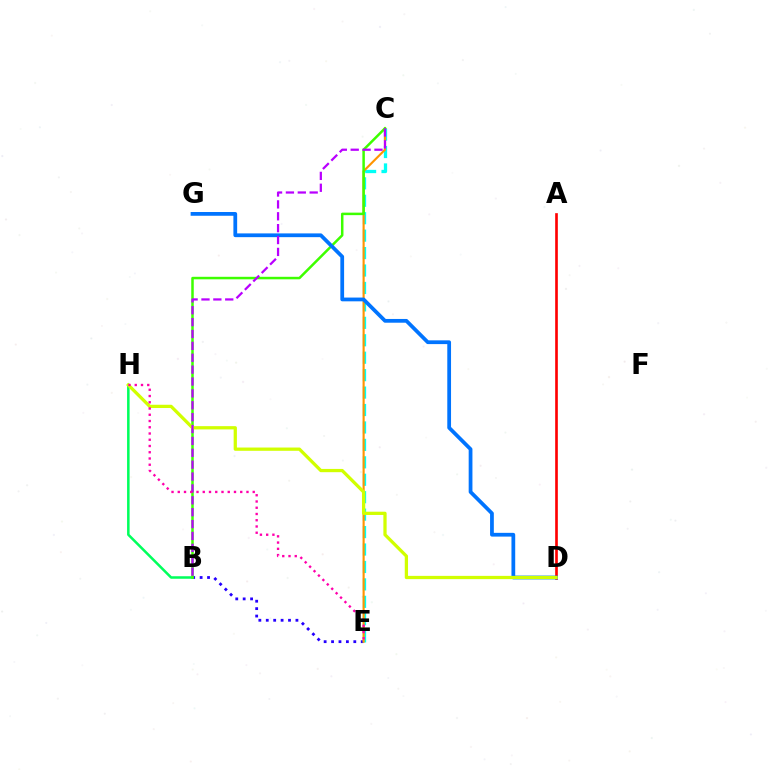{('B', 'E'): [{'color': '#2500ff', 'line_style': 'dotted', 'thickness': 2.01}], ('C', 'E'): [{'color': '#00fff6', 'line_style': 'dashed', 'thickness': 2.37}, {'color': '#ff9400', 'line_style': 'solid', 'thickness': 1.53}], ('A', 'D'): [{'color': '#ff0000', 'line_style': 'solid', 'thickness': 1.91}], ('B', 'H'): [{'color': '#00ff5c', 'line_style': 'solid', 'thickness': 1.82}], ('B', 'C'): [{'color': '#3dff00', 'line_style': 'solid', 'thickness': 1.8}, {'color': '#b900ff', 'line_style': 'dashed', 'thickness': 1.61}], ('D', 'G'): [{'color': '#0074ff', 'line_style': 'solid', 'thickness': 2.7}], ('D', 'H'): [{'color': '#d1ff00', 'line_style': 'solid', 'thickness': 2.35}], ('E', 'H'): [{'color': '#ff00ac', 'line_style': 'dotted', 'thickness': 1.7}]}